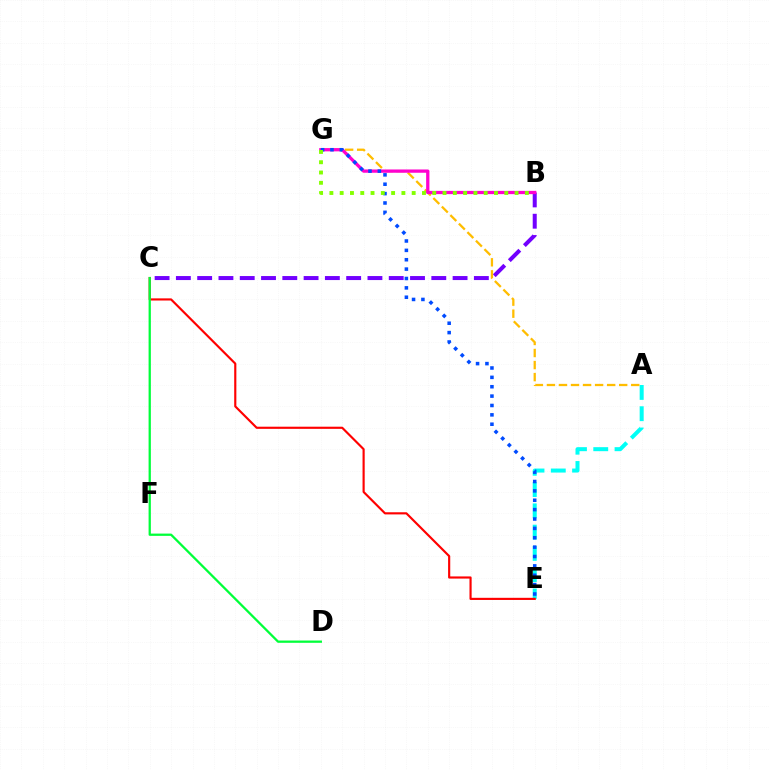{('A', 'E'): [{'color': '#00fff6', 'line_style': 'dashed', 'thickness': 2.89}], ('B', 'C'): [{'color': '#7200ff', 'line_style': 'dashed', 'thickness': 2.89}], ('C', 'E'): [{'color': '#ff0000', 'line_style': 'solid', 'thickness': 1.55}], ('C', 'D'): [{'color': '#00ff39', 'line_style': 'solid', 'thickness': 1.64}], ('A', 'G'): [{'color': '#ffbd00', 'line_style': 'dashed', 'thickness': 1.64}], ('B', 'G'): [{'color': '#ff00cf', 'line_style': 'solid', 'thickness': 2.35}, {'color': '#84ff00', 'line_style': 'dotted', 'thickness': 2.8}], ('E', 'G'): [{'color': '#004bff', 'line_style': 'dotted', 'thickness': 2.55}]}